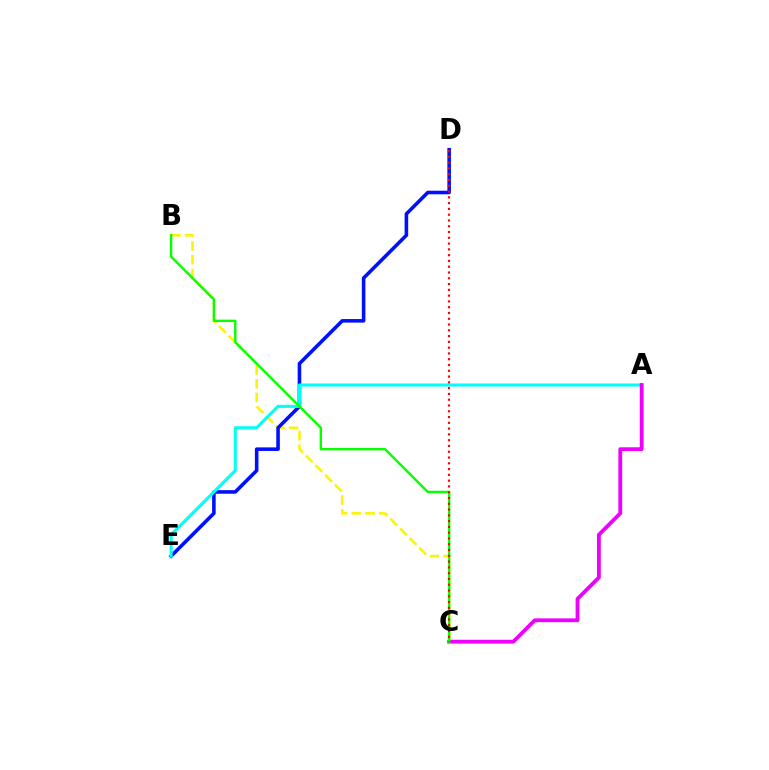{('B', 'C'): [{'color': '#fcf500', 'line_style': 'dashed', 'thickness': 1.86}, {'color': '#08ff00', 'line_style': 'solid', 'thickness': 1.72}], ('D', 'E'): [{'color': '#0010ff', 'line_style': 'solid', 'thickness': 2.57}], ('A', 'E'): [{'color': '#00fff6', 'line_style': 'solid', 'thickness': 2.21}], ('A', 'C'): [{'color': '#ee00ff', 'line_style': 'solid', 'thickness': 2.75}], ('C', 'D'): [{'color': '#ff0000', 'line_style': 'dotted', 'thickness': 1.57}]}